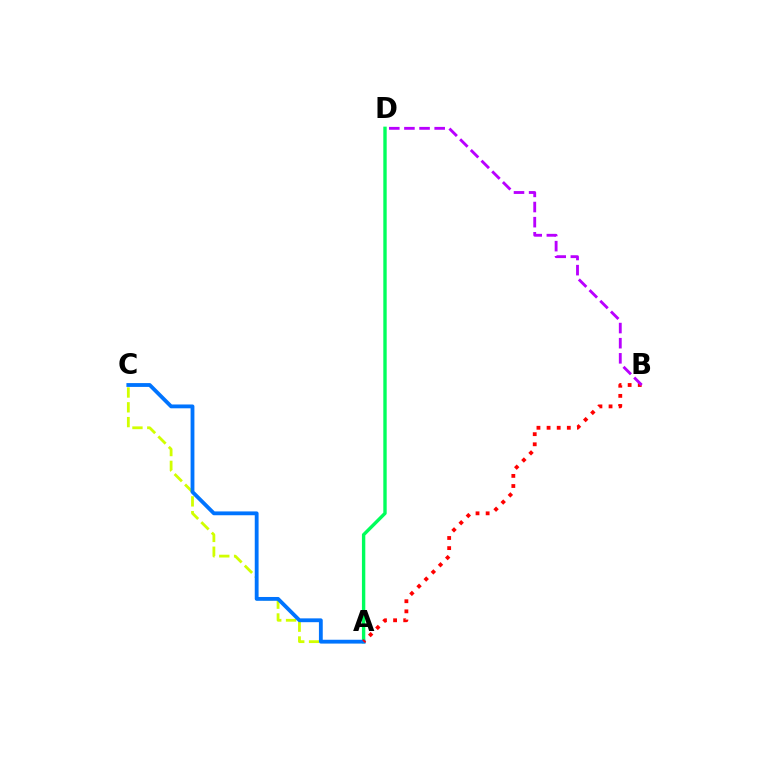{('A', 'C'): [{'color': '#d1ff00', 'line_style': 'dashed', 'thickness': 2.01}, {'color': '#0074ff', 'line_style': 'solid', 'thickness': 2.75}], ('A', 'D'): [{'color': '#00ff5c', 'line_style': 'solid', 'thickness': 2.43}], ('A', 'B'): [{'color': '#ff0000', 'line_style': 'dotted', 'thickness': 2.75}], ('B', 'D'): [{'color': '#b900ff', 'line_style': 'dashed', 'thickness': 2.06}]}